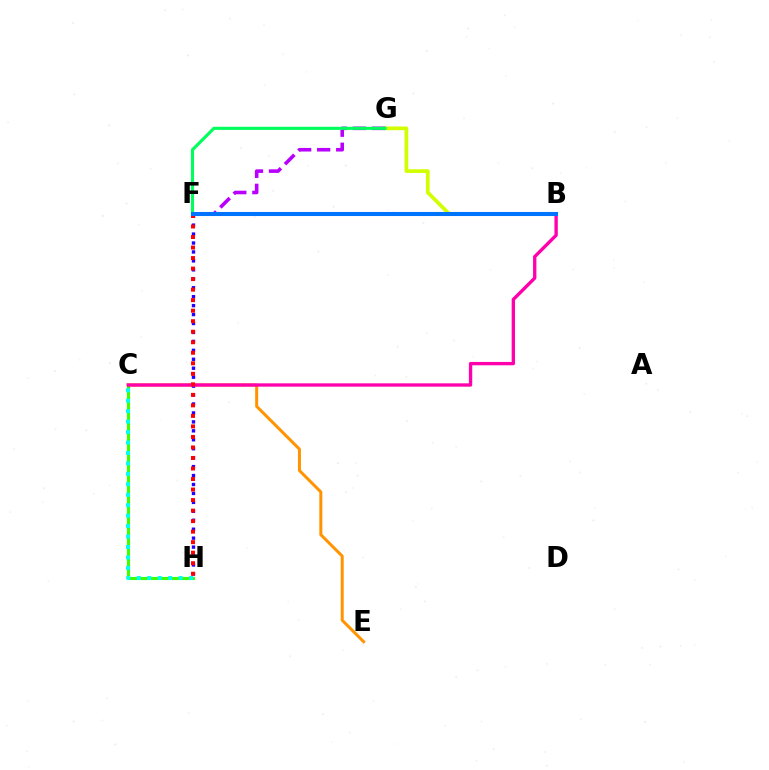{('B', 'G'): [{'color': '#d1ff00', 'line_style': 'solid', 'thickness': 2.66}], ('C', 'E'): [{'color': '#ff9400', 'line_style': 'solid', 'thickness': 2.16}], ('C', 'H'): [{'color': '#3dff00', 'line_style': 'solid', 'thickness': 2.24}, {'color': '#00fff6', 'line_style': 'dotted', 'thickness': 2.84}], ('F', 'G'): [{'color': '#b900ff', 'line_style': 'dashed', 'thickness': 2.58}, {'color': '#00ff5c', 'line_style': 'solid', 'thickness': 2.24}], ('F', 'H'): [{'color': '#2500ff', 'line_style': 'dotted', 'thickness': 2.43}, {'color': '#ff0000', 'line_style': 'dotted', 'thickness': 2.86}], ('B', 'C'): [{'color': '#ff00ac', 'line_style': 'solid', 'thickness': 2.4}], ('B', 'F'): [{'color': '#0074ff', 'line_style': 'solid', 'thickness': 2.92}]}